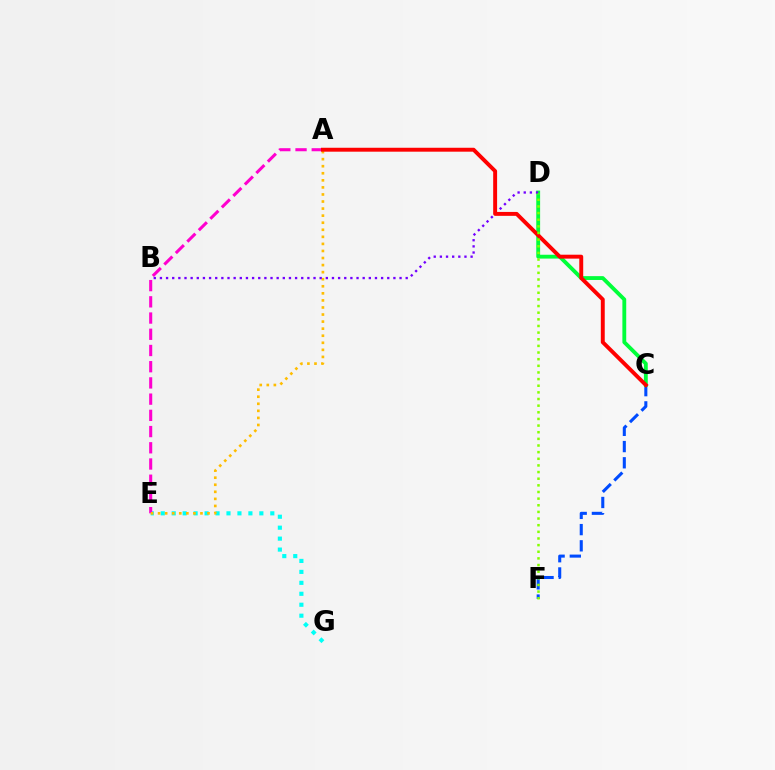{('C', 'F'): [{'color': '#004bff', 'line_style': 'dashed', 'thickness': 2.2}], ('E', 'G'): [{'color': '#00fff6', 'line_style': 'dotted', 'thickness': 2.98}], ('A', 'E'): [{'color': '#ff00cf', 'line_style': 'dashed', 'thickness': 2.2}, {'color': '#ffbd00', 'line_style': 'dotted', 'thickness': 1.92}], ('C', 'D'): [{'color': '#00ff39', 'line_style': 'solid', 'thickness': 2.76}], ('B', 'D'): [{'color': '#7200ff', 'line_style': 'dotted', 'thickness': 1.67}], ('A', 'C'): [{'color': '#ff0000', 'line_style': 'solid', 'thickness': 2.82}], ('D', 'F'): [{'color': '#84ff00', 'line_style': 'dotted', 'thickness': 1.8}]}